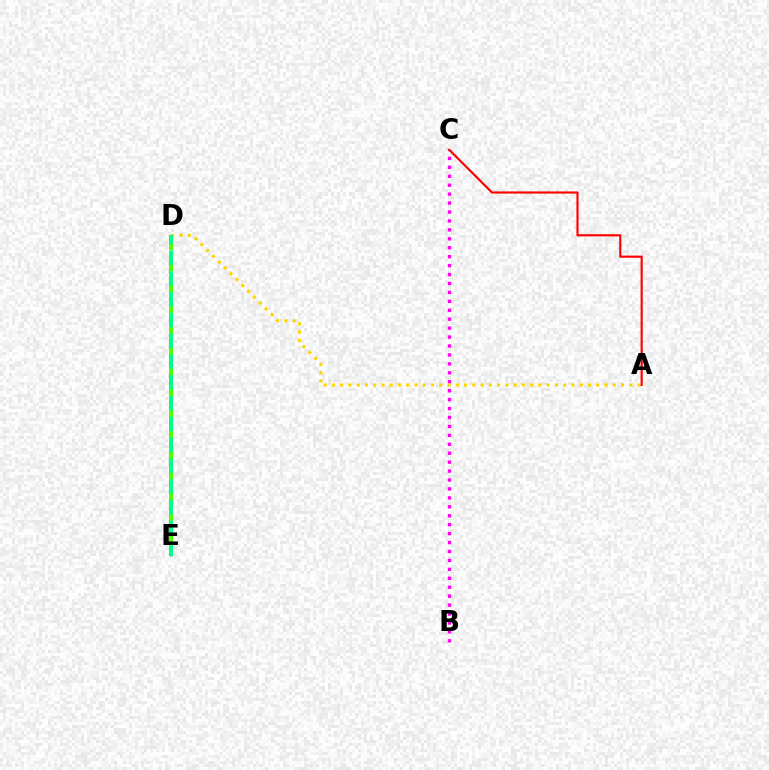{('D', 'E'): [{'color': '#3700ff', 'line_style': 'dotted', 'thickness': 2.81}, {'color': '#009eff', 'line_style': 'dotted', 'thickness': 2.18}, {'color': '#4fff00', 'line_style': 'dashed', 'thickness': 2.89}, {'color': '#00ff86', 'line_style': 'dashed', 'thickness': 2.82}], ('B', 'C'): [{'color': '#ff00ed', 'line_style': 'dotted', 'thickness': 2.43}], ('A', 'D'): [{'color': '#ffd500', 'line_style': 'dotted', 'thickness': 2.24}], ('A', 'C'): [{'color': '#ff0000', 'line_style': 'solid', 'thickness': 1.55}]}